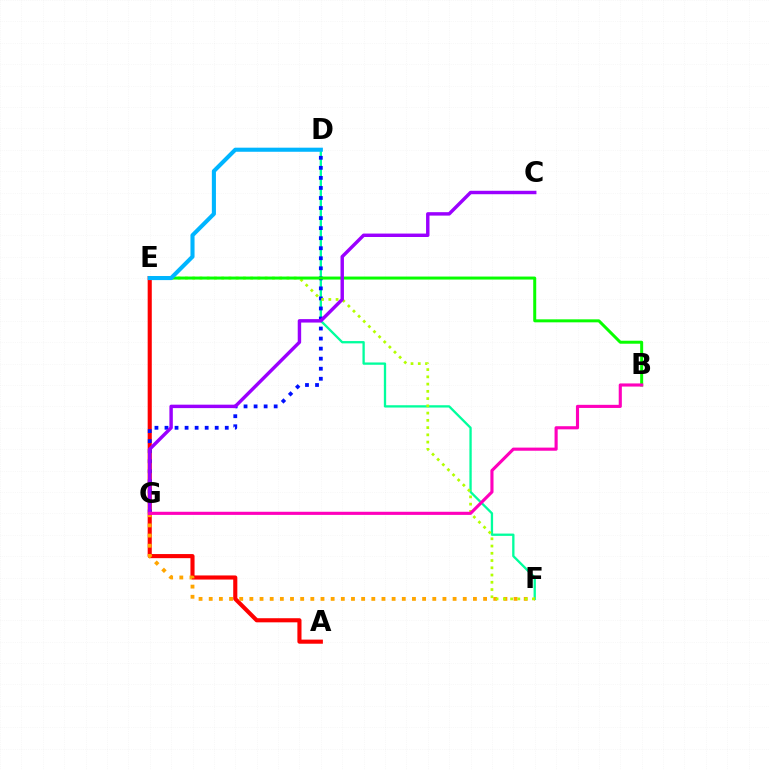{('A', 'E'): [{'color': '#ff0000', 'line_style': 'solid', 'thickness': 2.96}], ('D', 'F'): [{'color': '#00ff9d', 'line_style': 'solid', 'thickness': 1.66}], ('F', 'G'): [{'color': '#ffa500', 'line_style': 'dotted', 'thickness': 2.76}], ('D', 'G'): [{'color': '#0010ff', 'line_style': 'dotted', 'thickness': 2.73}], ('E', 'F'): [{'color': '#b3ff00', 'line_style': 'dotted', 'thickness': 1.97}], ('B', 'E'): [{'color': '#08ff00', 'line_style': 'solid', 'thickness': 2.15}], ('D', 'E'): [{'color': '#00b5ff', 'line_style': 'solid', 'thickness': 2.94}], ('C', 'G'): [{'color': '#9b00ff', 'line_style': 'solid', 'thickness': 2.47}], ('B', 'G'): [{'color': '#ff00bd', 'line_style': 'solid', 'thickness': 2.25}]}